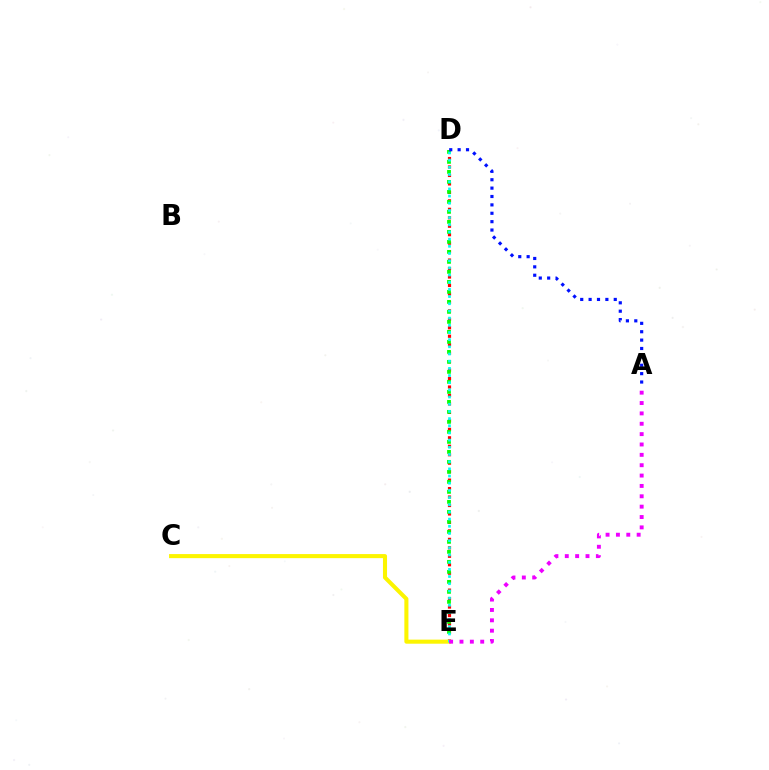{('D', 'E'): [{'color': '#ff0000', 'line_style': 'dotted', 'thickness': 2.3}, {'color': '#08ff00', 'line_style': 'dotted', 'thickness': 2.72}, {'color': '#00fff6', 'line_style': 'dotted', 'thickness': 1.95}], ('C', 'E'): [{'color': '#fcf500', 'line_style': 'solid', 'thickness': 2.93}], ('A', 'E'): [{'color': '#ee00ff', 'line_style': 'dotted', 'thickness': 2.82}], ('A', 'D'): [{'color': '#0010ff', 'line_style': 'dotted', 'thickness': 2.28}]}